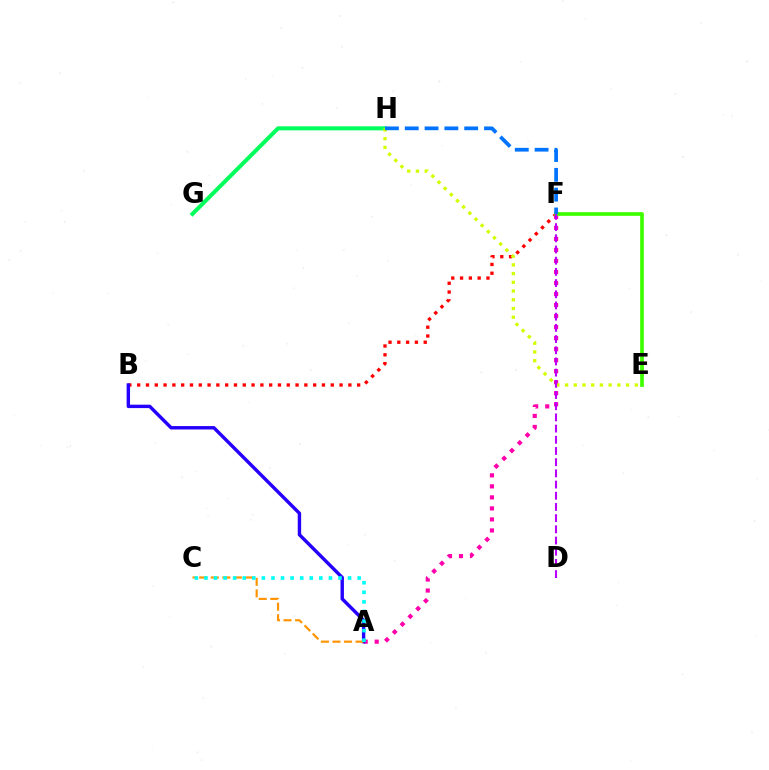{('B', 'F'): [{'color': '#ff0000', 'line_style': 'dotted', 'thickness': 2.39}], ('A', 'F'): [{'color': '#ff00ac', 'line_style': 'dotted', 'thickness': 2.99}], ('G', 'H'): [{'color': '#00ff5c', 'line_style': 'solid', 'thickness': 2.92}], ('A', 'B'): [{'color': '#2500ff', 'line_style': 'solid', 'thickness': 2.45}], ('E', 'F'): [{'color': '#3dff00', 'line_style': 'solid', 'thickness': 2.66}], ('E', 'H'): [{'color': '#d1ff00', 'line_style': 'dotted', 'thickness': 2.37}], ('F', 'H'): [{'color': '#0074ff', 'line_style': 'dashed', 'thickness': 2.69}], ('A', 'C'): [{'color': '#ff9400', 'line_style': 'dashed', 'thickness': 1.57}, {'color': '#00fff6', 'line_style': 'dotted', 'thickness': 2.6}], ('D', 'F'): [{'color': '#b900ff', 'line_style': 'dashed', 'thickness': 1.52}]}